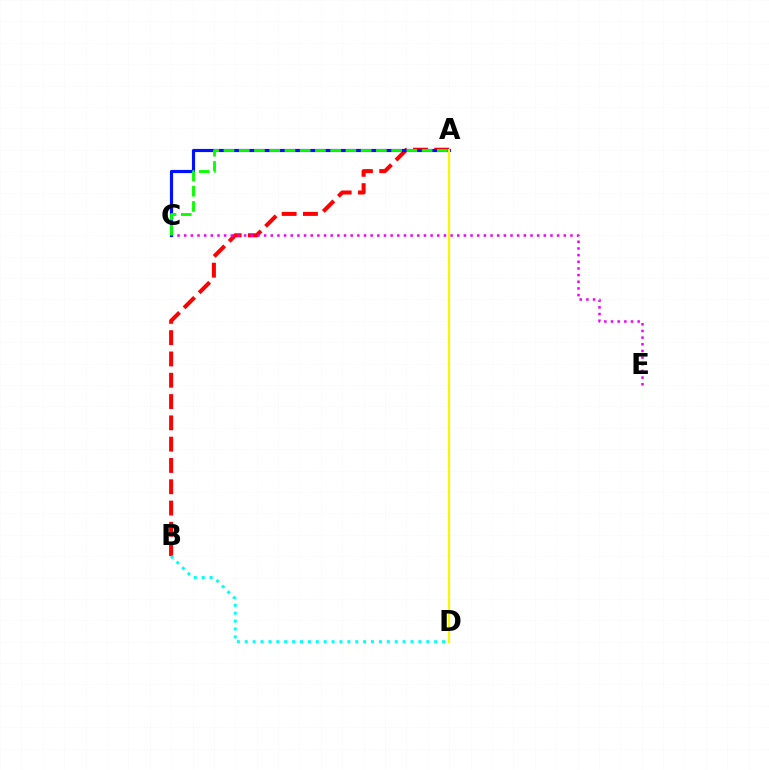{('A', 'B'): [{'color': '#ff0000', 'line_style': 'dashed', 'thickness': 2.89}], ('C', 'E'): [{'color': '#ee00ff', 'line_style': 'dotted', 'thickness': 1.81}], ('A', 'C'): [{'color': '#0010ff', 'line_style': 'solid', 'thickness': 2.27}, {'color': '#08ff00', 'line_style': 'dashed', 'thickness': 2.07}], ('B', 'D'): [{'color': '#00fff6', 'line_style': 'dotted', 'thickness': 2.14}], ('A', 'D'): [{'color': '#fcf500', 'line_style': 'solid', 'thickness': 1.59}]}